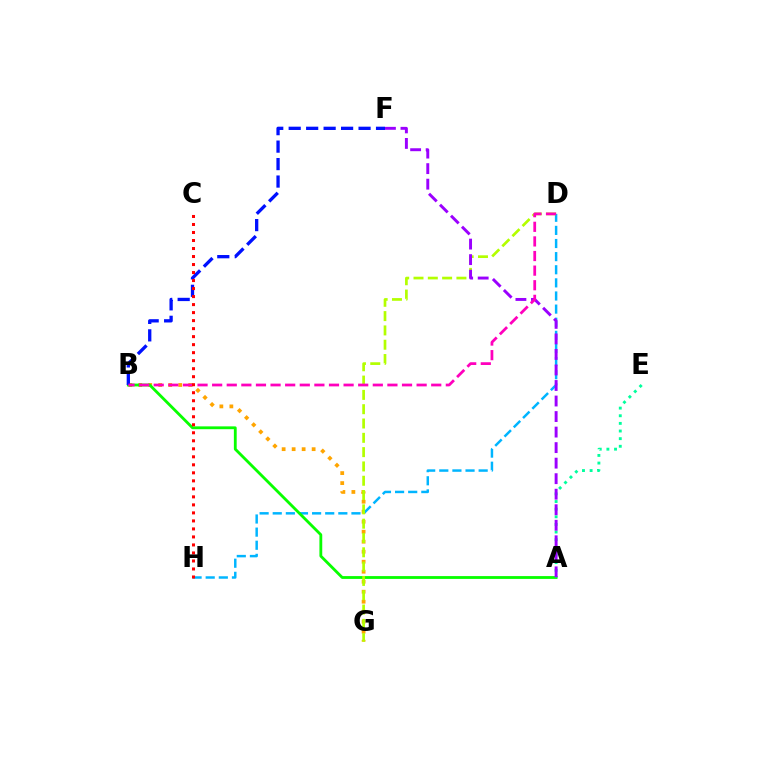{('B', 'G'): [{'color': '#ffa500', 'line_style': 'dotted', 'thickness': 2.72}], ('D', 'H'): [{'color': '#00b5ff', 'line_style': 'dashed', 'thickness': 1.78}], ('A', 'B'): [{'color': '#08ff00', 'line_style': 'solid', 'thickness': 2.03}], ('A', 'E'): [{'color': '#00ff9d', 'line_style': 'dotted', 'thickness': 2.07}], ('D', 'G'): [{'color': '#b3ff00', 'line_style': 'dashed', 'thickness': 1.94}], ('A', 'F'): [{'color': '#9b00ff', 'line_style': 'dashed', 'thickness': 2.11}], ('B', 'F'): [{'color': '#0010ff', 'line_style': 'dashed', 'thickness': 2.37}], ('B', 'D'): [{'color': '#ff00bd', 'line_style': 'dashed', 'thickness': 1.98}], ('C', 'H'): [{'color': '#ff0000', 'line_style': 'dotted', 'thickness': 2.18}]}